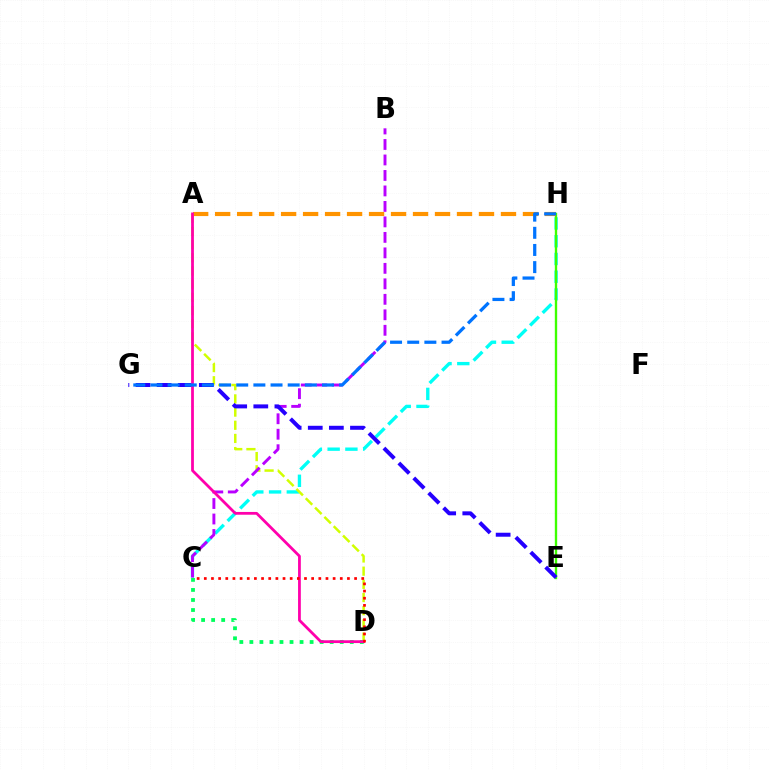{('C', 'H'): [{'color': '#00fff6', 'line_style': 'dashed', 'thickness': 2.41}], ('A', 'D'): [{'color': '#d1ff00', 'line_style': 'dashed', 'thickness': 1.79}, {'color': '#ff00ac', 'line_style': 'solid', 'thickness': 2.0}], ('E', 'H'): [{'color': '#3dff00', 'line_style': 'solid', 'thickness': 1.7}], ('A', 'H'): [{'color': '#ff9400', 'line_style': 'dashed', 'thickness': 2.99}], ('C', 'D'): [{'color': '#00ff5c', 'line_style': 'dotted', 'thickness': 2.73}, {'color': '#ff0000', 'line_style': 'dotted', 'thickness': 1.94}], ('B', 'C'): [{'color': '#b900ff', 'line_style': 'dashed', 'thickness': 2.1}], ('E', 'G'): [{'color': '#2500ff', 'line_style': 'dashed', 'thickness': 2.87}], ('G', 'H'): [{'color': '#0074ff', 'line_style': 'dashed', 'thickness': 2.33}]}